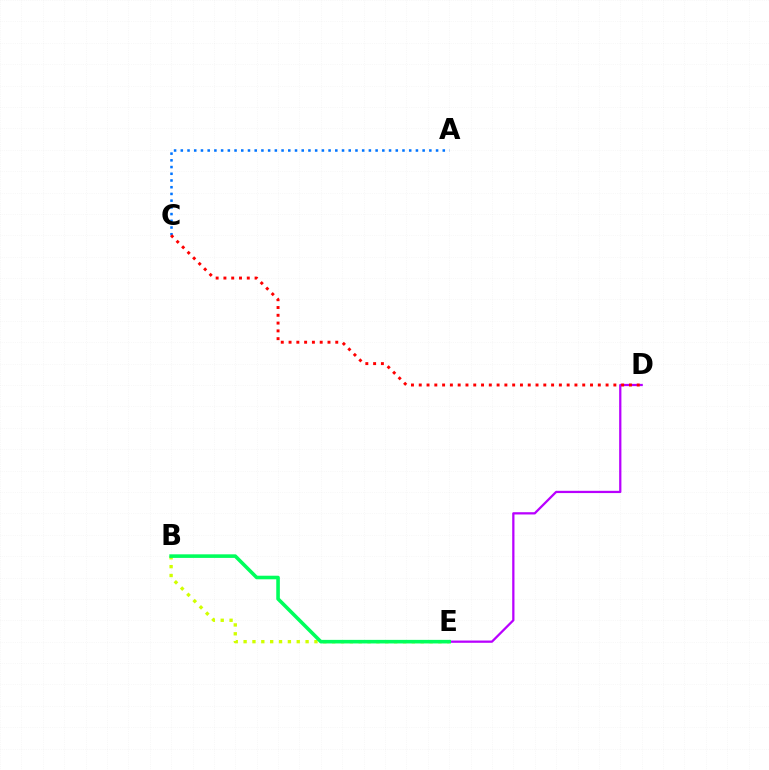{('D', 'E'): [{'color': '#b900ff', 'line_style': 'solid', 'thickness': 1.63}], ('A', 'C'): [{'color': '#0074ff', 'line_style': 'dotted', 'thickness': 1.83}], ('B', 'E'): [{'color': '#d1ff00', 'line_style': 'dotted', 'thickness': 2.41}, {'color': '#00ff5c', 'line_style': 'solid', 'thickness': 2.58}], ('C', 'D'): [{'color': '#ff0000', 'line_style': 'dotted', 'thickness': 2.12}]}